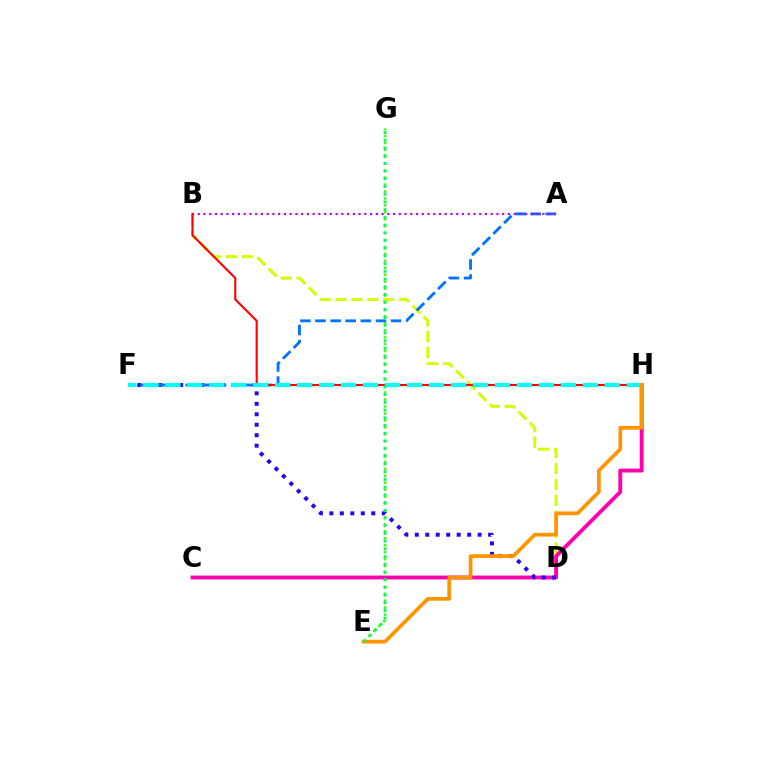{('B', 'D'): [{'color': '#d1ff00', 'line_style': 'dashed', 'thickness': 2.16}], ('E', 'G'): [{'color': '#3dff00', 'line_style': 'dotted', 'thickness': 1.88}, {'color': '#00ff5c', 'line_style': 'dotted', 'thickness': 2.09}], ('C', 'H'): [{'color': '#ff00ac', 'line_style': 'solid', 'thickness': 2.79}], ('D', 'F'): [{'color': '#2500ff', 'line_style': 'dotted', 'thickness': 2.85}], ('A', 'F'): [{'color': '#0074ff', 'line_style': 'dashed', 'thickness': 2.05}], ('B', 'H'): [{'color': '#ff0000', 'line_style': 'solid', 'thickness': 1.51}], ('A', 'B'): [{'color': '#b900ff', 'line_style': 'dotted', 'thickness': 1.56}], ('F', 'H'): [{'color': '#00fff6', 'line_style': 'dashed', 'thickness': 2.99}], ('E', 'H'): [{'color': '#ff9400', 'line_style': 'solid', 'thickness': 2.67}]}